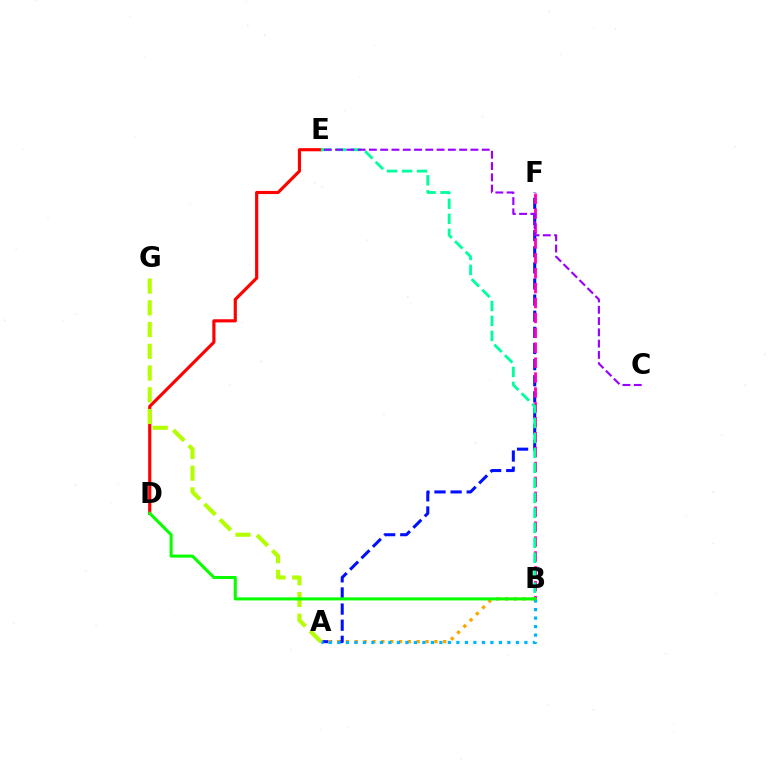{('A', 'F'): [{'color': '#0010ff', 'line_style': 'dashed', 'thickness': 2.19}], ('B', 'F'): [{'color': '#ff00bd', 'line_style': 'dashed', 'thickness': 2.02}], ('A', 'B'): [{'color': '#ffa500', 'line_style': 'dotted', 'thickness': 2.4}, {'color': '#00b5ff', 'line_style': 'dotted', 'thickness': 2.31}], ('D', 'E'): [{'color': '#ff0000', 'line_style': 'solid', 'thickness': 2.27}], ('B', 'E'): [{'color': '#00ff9d', 'line_style': 'dashed', 'thickness': 2.03}], ('A', 'G'): [{'color': '#b3ff00', 'line_style': 'dashed', 'thickness': 2.95}], ('B', 'D'): [{'color': '#08ff00', 'line_style': 'solid', 'thickness': 2.2}], ('C', 'E'): [{'color': '#9b00ff', 'line_style': 'dashed', 'thickness': 1.53}]}